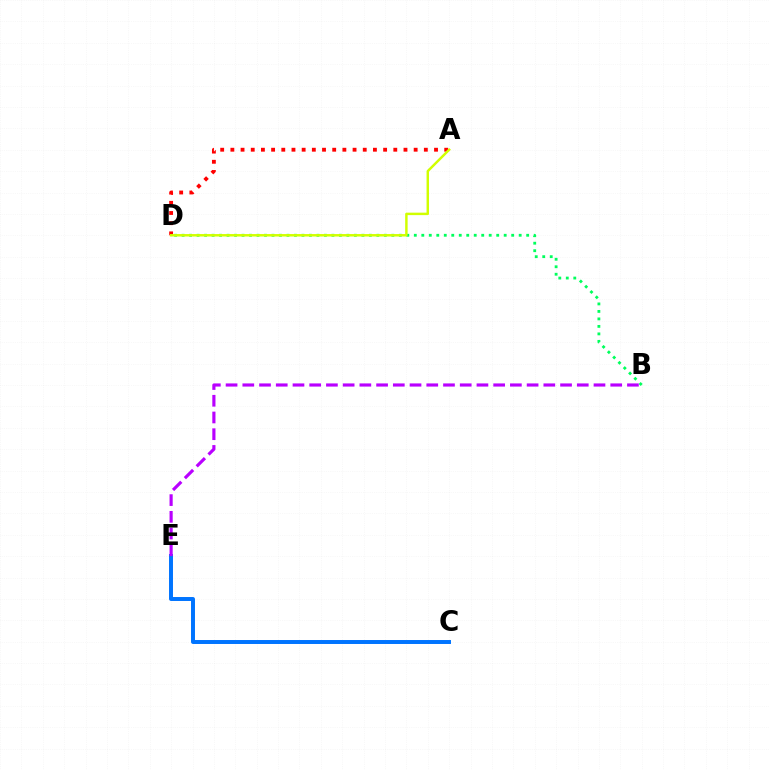{('B', 'D'): [{'color': '#00ff5c', 'line_style': 'dotted', 'thickness': 2.04}], ('A', 'D'): [{'color': '#ff0000', 'line_style': 'dotted', 'thickness': 2.77}, {'color': '#d1ff00', 'line_style': 'solid', 'thickness': 1.77}], ('C', 'E'): [{'color': '#0074ff', 'line_style': 'solid', 'thickness': 2.85}], ('B', 'E'): [{'color': '#b900ff', 'line_style': 'dashed', 'thickness': 2.27}]}